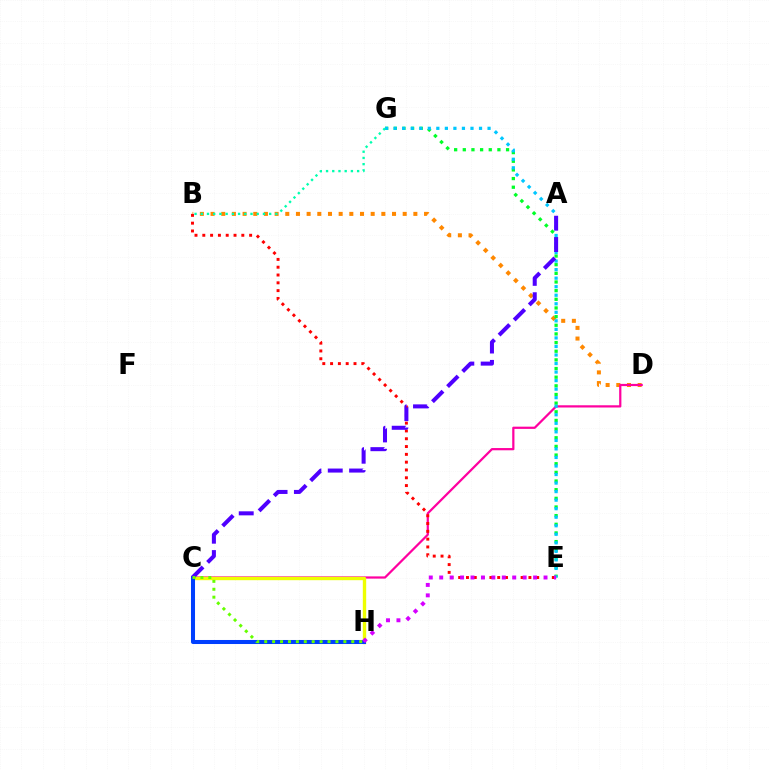{('B', 'D'): [{'color': '#ff8800', 'line_style': 'dotted', 'thickness': 2.9}], ('C', 'D'): [{'color': '#ff00a0', 'line_style': 'solid', 'thickness': 1.61}], ('C', 'H'): [{'color': '#eeff00', 'line_style': 'solid', 'thickness': 2.43}, {'color': '#003fff', 'line_style': 'solid', 'thickness': 2.91}, {'color': '#66ff00', 'line_style': 'dotted', 'thickness': 2.15}], ('E', 'G'): [{'color': '#00ff27', 'line_style': 'dotted', 'thickness': 2.35}, {'color': '#00c7ff', 'line_style': 'dotted', 'thickness': 2.32}], ('B', 'G'): [{'color': '#00ffaf', 'line_style': 'dotted', 'thickness': 1.69}], ('B', 'E'): [{'color': '#ff0000', 'line_style': 'dotted', 'thickness': 2.12}], ('A', 'C'): [{'color': '#4f00ff', 'line_style': 'dashed', 'thickness': 2.9}], ('E', 'H'): [{'color': '#d600ff', 'line_style': 'dotted', 'thickness': 2.83}]}